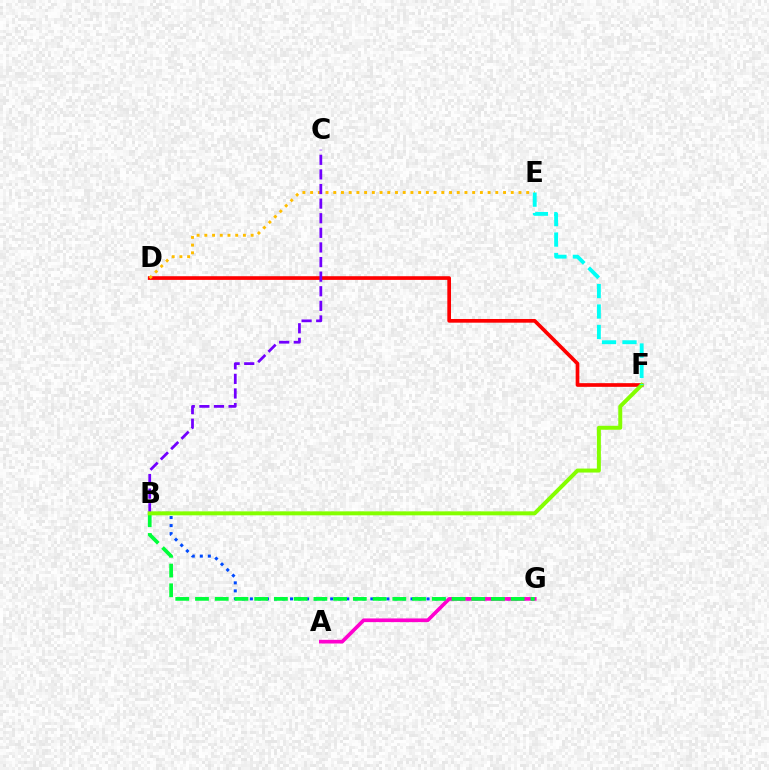{('D', 'F'): [{'color': '#ff0000', 'line_style': 'solid', 'thickness': 2.65}], ('B', 'G'): [{'color': '#004bff', 'line_style': 'dotted', 'thickness': 2.18}, {'color': '#00ff39', 'line_style': 'dashed', 'thickness': 2.68}], ('A', 'G'): [{'color': '#ff00cf', 'line_style': 'solid', 'thickness': 2.64}], ('D', 'E'): [{'color': '#ffbd00', 'line_style': 'dotted', 'thickness': 2.1}], ('B', 'C'): [{'color': '#7200ff', 'line_style': 'dashed', 'thickness': 1.98}], ('B', 'F'): [{'color': '#84ff00', 'line_style': 'solid', 'thickness': 2.86}], ('E', 'F'): [{'color': '#00fff6', 'line_style': 'dashed', 'thickness': 2.78}]}